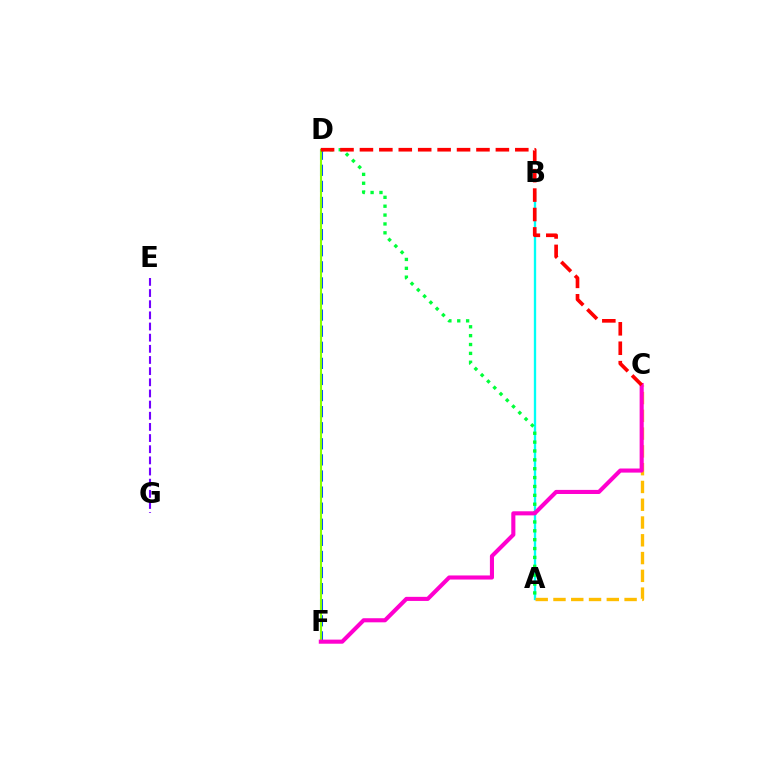{('D', 'F'): [{'color': '#004bff', 'line_style': 'dashed', 'thickness': 2.19}, {'color': '#84ff00', 'line_style': 'solid', 'thickness': 1.51}], ('A', 'B'): [{'color': '#00fff6', 'line_style': 'solid', 'thickness': 1.68}], ('A', 'D'): [{'color': '#00ff39', 'line_style': 'dotted', 'thickness': 2.41}], ('A', 'C'): [{'color': '#ffbd00', 'line_style': 'dashed', 'thickness': 2.42}], ('E', 'G'): [{'color': '#7200ff', 'line_style': 'dashed', 'thickness': 1.52}], ('C', 'F'): [{'color': '#ff00cf', 'line_style': 'solid', 'thickness': 2.95}], ('C', 'D'): [{'color': '#ff0000', 'line_style': 'dashed', 'thickness': 2.64}]}